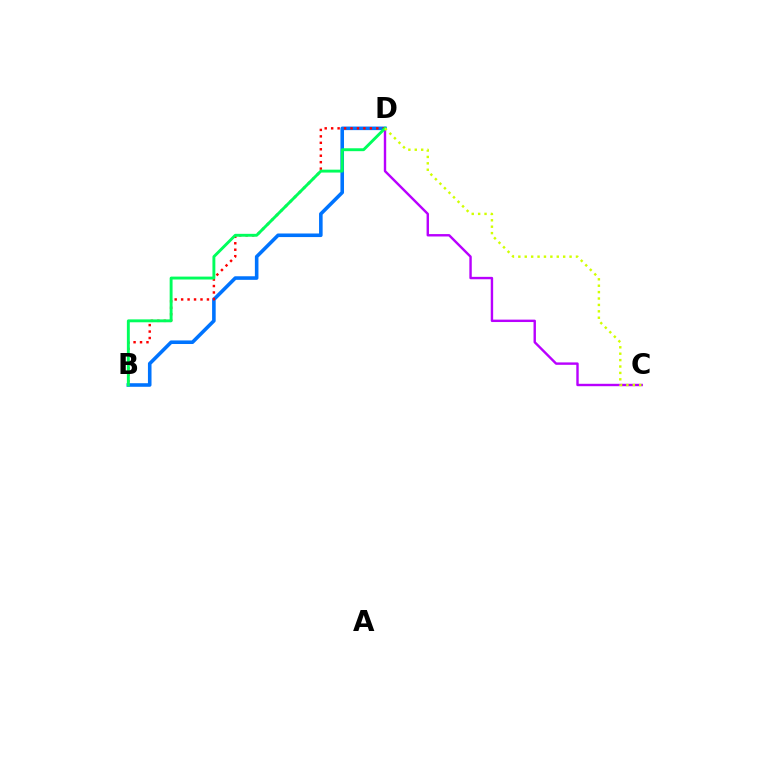{('C', 'D'): [{'color': '#b900ff', 'line_style': 'solid', 'thickness': 1.73}, {'color': '#d1ff00', 'line_style': 'dotted', 'thickness': 1.74}], ('B', 'D'): [{'color': '#0074ff', 'line_style': 'solid', 'thickness': 2.58}, {'color': '#ff0000', 'line_style': 'dotted', 'thickness': 1.75}, {'color': '#00ff5c', 'line_style': 'solid', 'thickness': 2.09}]}